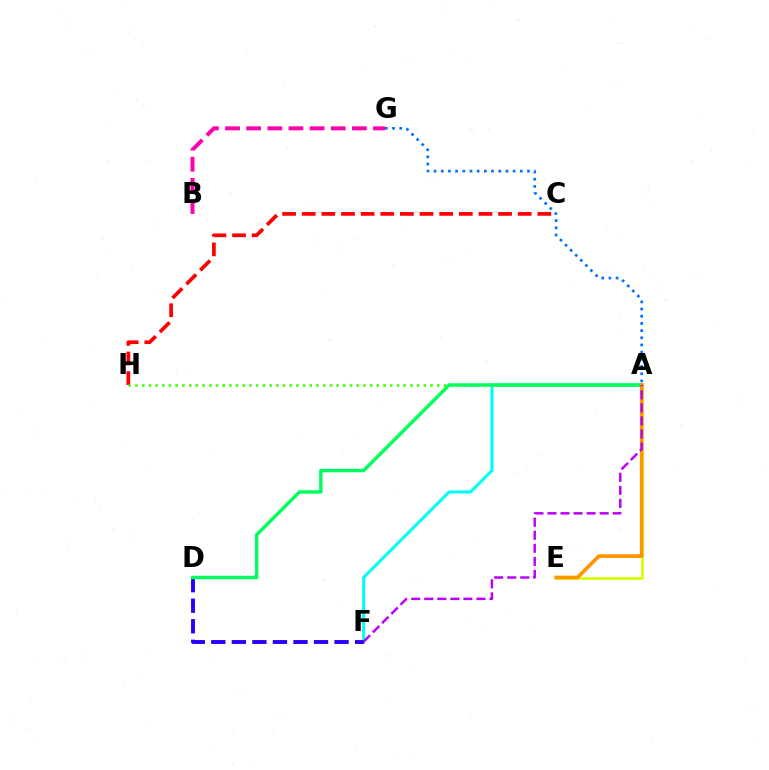{('A', 'E'): [{'color': '#d1ff00', 'line_style': 'solid', 'thickness': 1.89}, {'color': '#ff9400', 'line_style': 'solid', 'thickness': 2.64}], ('A', 'F'): [{'color': '#00fff6', 'line_style': 'solid', 'thickness': 2.21}, {'color': '#b900ff', 'line_style': 'dashed', 'thickness': 1.77}], ('C', 'H'): [{'color': '#ff0000', 'line_style': 'dashed', 'thickness': 2.67}], ('B', 'G'): [{'color': '#ff00ac', 'line_style': 'dashed', 'thickness': 2.87}], ('A', 'H'): [{'color': '#3dff00', 'line_style': 'dotted', 'thickness': 1.82}], ('D', 'F'): [{'color': '#2500ff', 'line_style': 'dashed', 'thickness': 2.79}], ('A', 'G'): [{'color': '#0074ff', 'line_style': 'dotted', 'thickness': 1.95}], ('A', 'D'): [{'color': '#00ff5c', 'line_style': 'solid', 'thickness': 2.48}]}